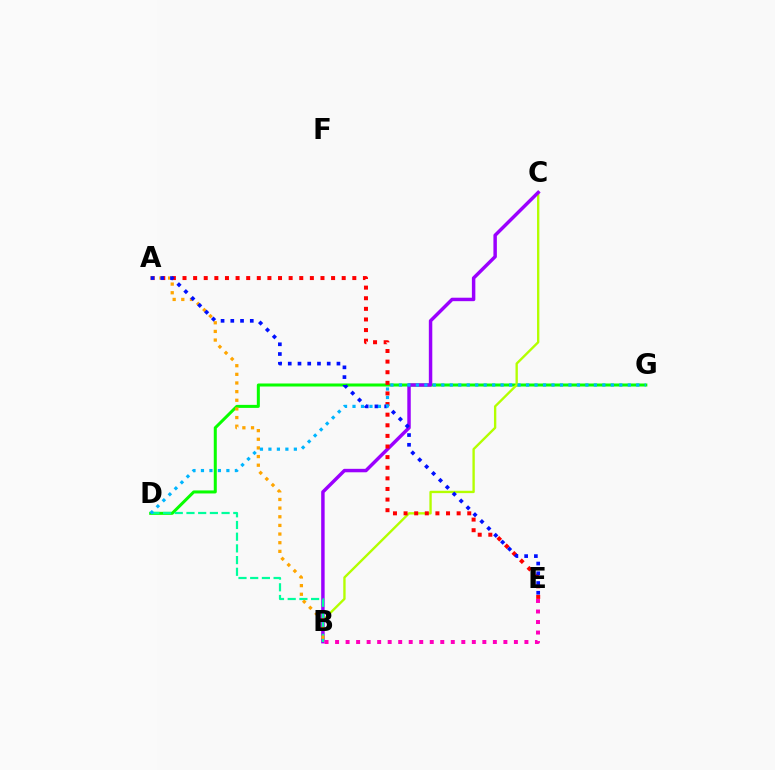{('D', 'G'): [{'color': '#08ff00', 'line_style': 'solid', 'thickness': 2.17}, {'color': '#00b5ff', 'line_style': 'dotted', 'thickness': 2.3}], ('B', 'C'): [{'color': '#b3ff00', 'line_style': 'solid', 'thickness': 1.7}, {'color': '#9b00ff', 'line_style': 'solid', 'thickness': 2.49}], ('B', 'D'): [{'color': '#00ff9d', 'line_style': 'dashed', 'thickness': 1.59}], ('A', 'E'): [{'color': '#ff0000', 'line_style': 'dotted', 'thickness': 2.88}, {'color': '#0010ff', 'line_style': 'dotted', 'thickness': 2.65}], ('A', 'B'): [{'color': '#ffa500', 'line_style': 'dotted', 'thickness': 2.35}], ('B', 'E'): [{'color': '#ff00bd', 'line_style': 'dotted', 'thickness': 2.86}]}